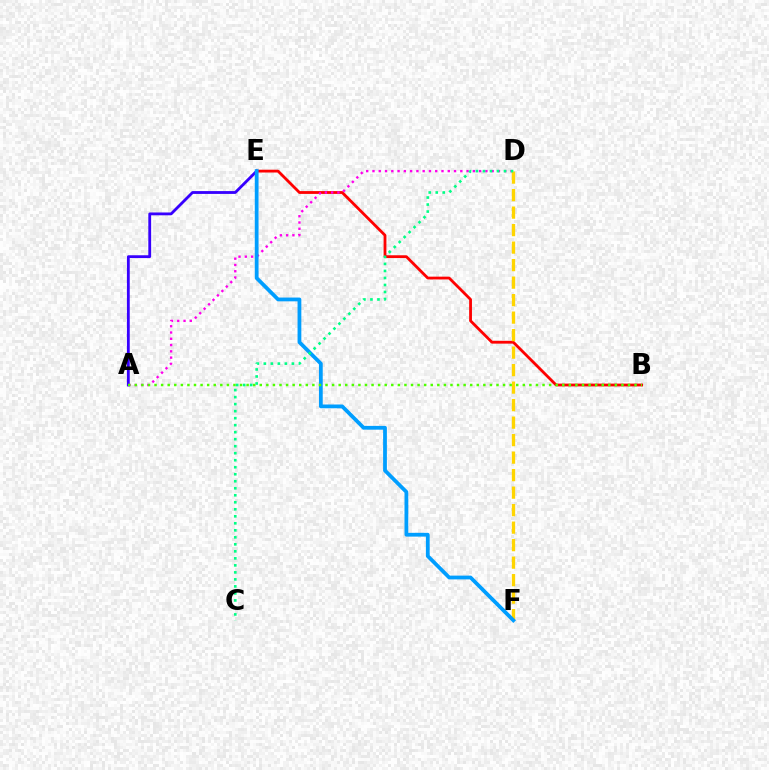{('B', 'E'): [{'color': '#ff0000', 'line_style': 'solid', 'thickness': 2.02}], ('A', 'E'): [{'color': '#3700ff', 'line_style': 'solid', 'thickness': 2.03}], ('A', 'D'): [{'color': '#ff00ed', 'line_style': 'dotted', 'thickness': 1.7}], ('D', 'F'): [{'color': '#ffd500', 'line_style': 'dashed', 'thickness': 2.38}], ('E', 'F'): [{'color': '#009eff', 'line_style': 'solid', 'thickness': 2.72}], ('A', 'B'): [{'color': '#4fff00', 'line_style': 'dotted', 'thickness': 1.79}], ('C', 'D'): [{'color': '#00ff86', 'line_style': 'dotted', 'thickness': 1.9}]}